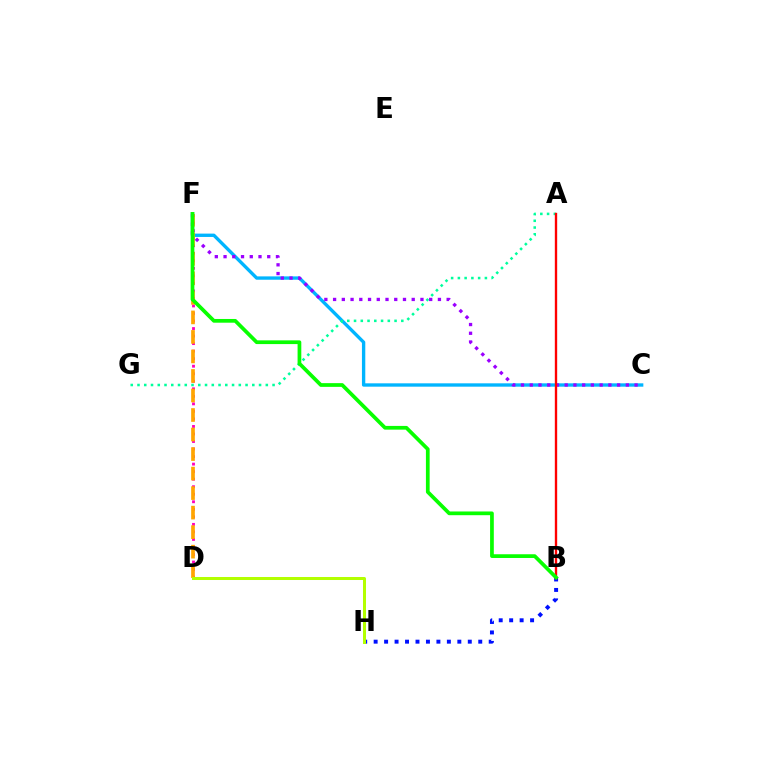{('D', 'F'): [{'color': '#ff00bd', 'line_style': 'dotted', 'thickness': 2.05}, {'color': '#ffa500', 'line_style': 'dashed', 'thickness': 2.65}], ('B', 'H'): [{'color': '#0010ff', 'line_style': 'dotted', 'thickness': 2.84}], ('C', 'F'): [{'color': '#00b5ff', 'line_style': 'solid', 'thickness': 2.41}, {'color': '#9b00ff', 'line_style': 'dotted', 'thickness': 2.37}], ('A', 'G'): [{'color': '#00ff9d', 'line_style': 'dotted', 'thickness': 1.83}], ('A', 'B'): [{'color': '#ff0000', 'line_style': 'solid', 'thickness': 1.7}], ('D', 'H'): [{'color': '#b3ff00', 'line_style': 'solid', 'thickness': 2.17}], ('B', 'F'): [{'color': '#08ff00', 'line_style': 'solid', 'thickness': 2.68}]}